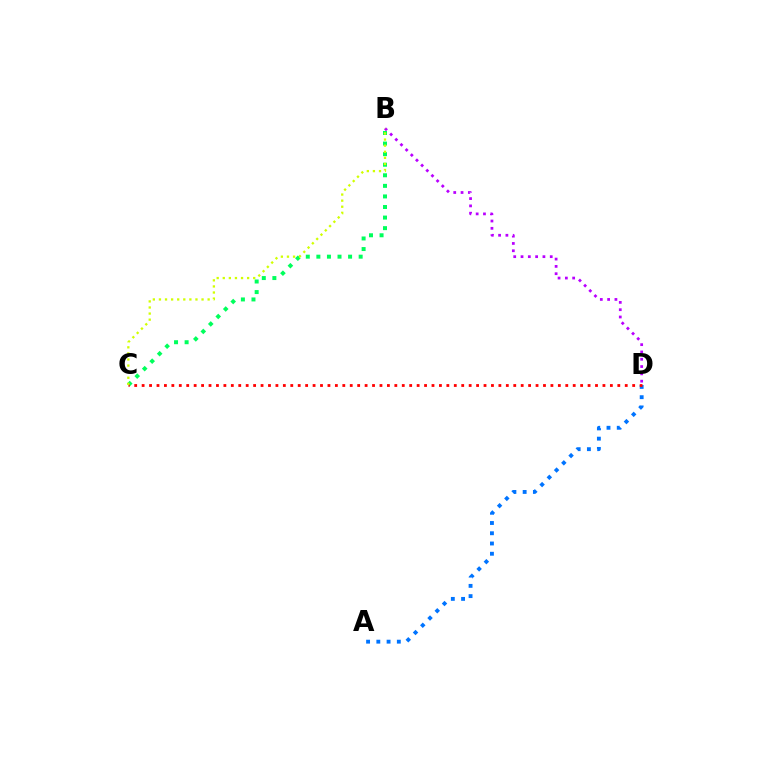{('A', 'D'): [{'color': '#0074ff', 'line_style': 'dotted', 'thickness': 2.78}], ('B', 'C'): [{'color': '#00ff5c', 'line_style': 'dotted', 'thickness': 2.87}, {'color': '#d1ff00', 'line_style': 'dotted', 'thickness': 1.65}], ('B', 'D'): [{'color': '#b900ff', 'line_style': 'dotted', 'thickness': 1.98}], ('C', 'D'): [{'color': '#ff0000', 'line_style': 'dotted', 'thickness': 2.02}]}